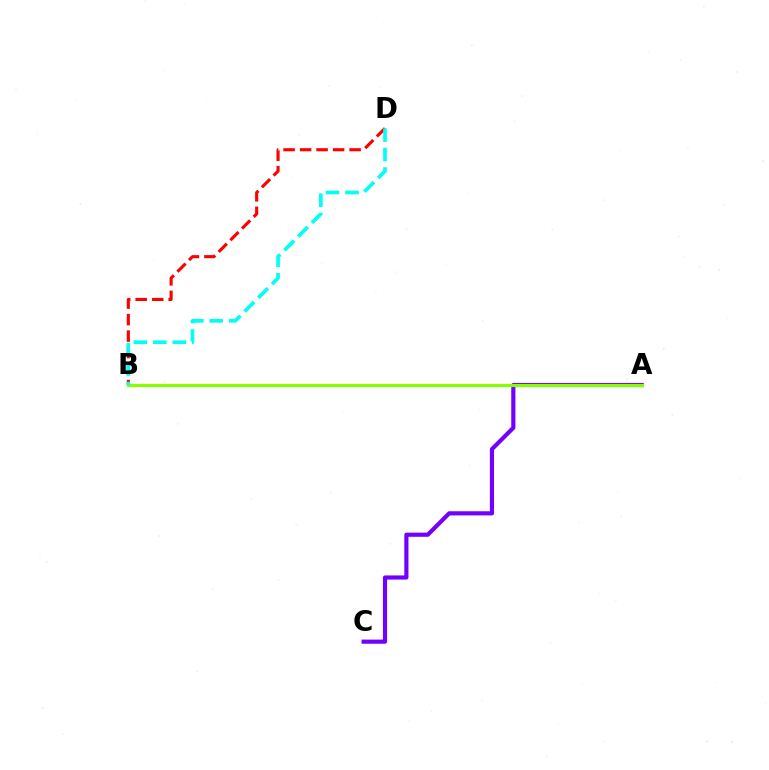{('A', 'C'): [{'color': '#7200ff', 'line_style': 'solid', 'thickness': 2.99}], ('B', 'D'): [{'color': '#ff0000', 'line_style': 'dashed', 'thickness': 2.24}, {'color': '#00fff6', 'line_style': 'dashed', 'thickness': 2.64}], ('A', 'B'): [{'color': '#84ff00', 'line_style': 'solid', 'thickness': 2.27}]}